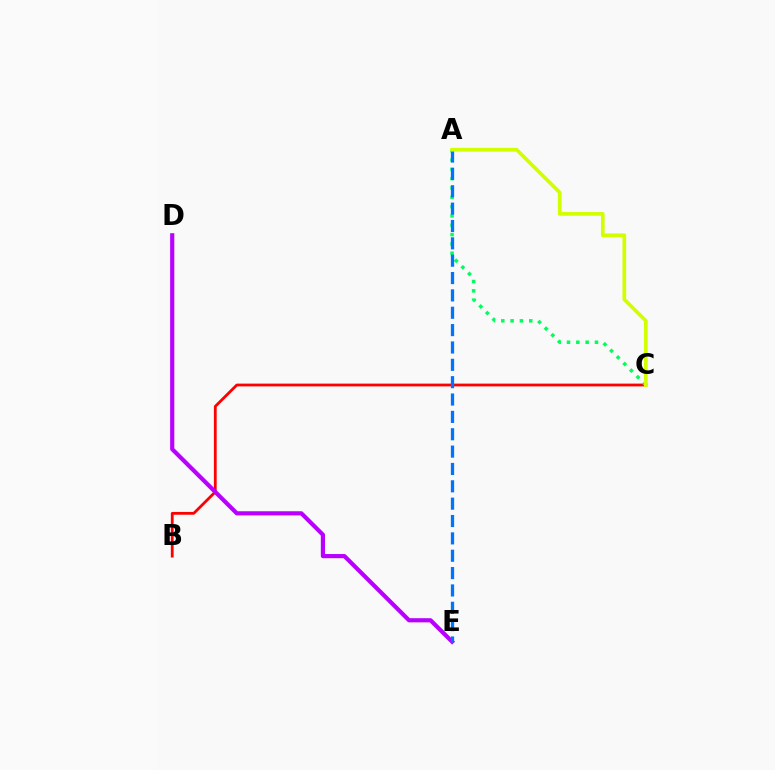{('B', 'C'): [{'color': '#ff0000', 'line_style': 'solid', 'thickness': 2.01}], ('A', 'C'): [{'color': '#00ff5c', 'line_style': 'dotted', 'thickness': 2.53}, {'color': '#d1ff00', 'line_style': 'solid', 'thickness': 2.67}], ('D', 'E'): [{'color': '#b900ff', 'line_style': 'solid', 'thickness': 3.0}], ('A', 'E'): [{'color': '#0074ff', 'line_style': 'dashed', 'thickness': 2.36}]}